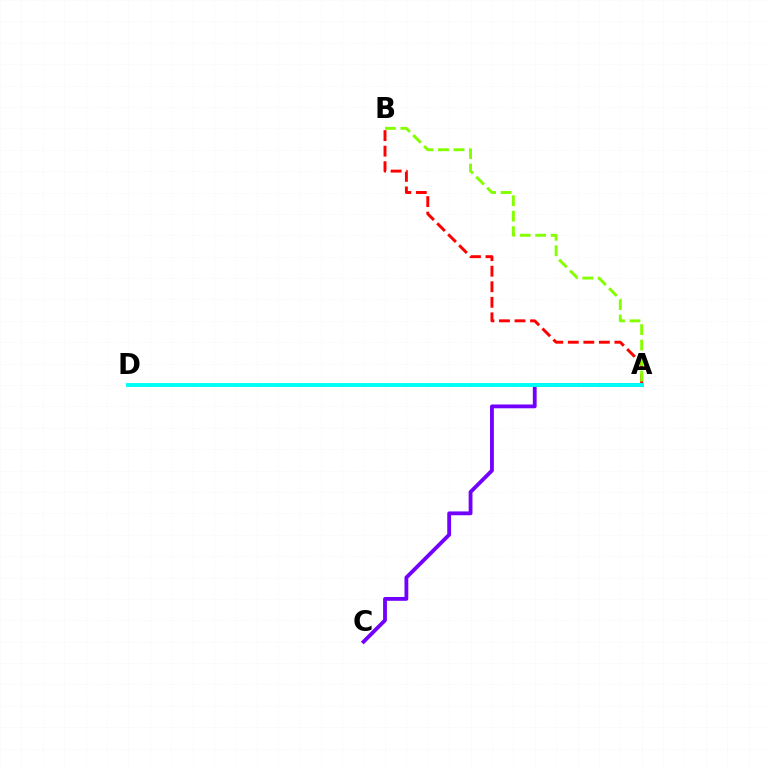{('A', 'C'): [{'color': '#7200ff', 'line_style': 'solid', 'thickness': 2.75}], ('A', 'B'): [{'color': '#ff0000', 'line_style': 'dashed', 'thickness': 2.11}, {'color': '#84ff00', 'line_style': 'dashed', 'thickness': 2.1}], ('A', 'D'): [{'color': '#00fff6', 'line_style': 'solid', 'thickness': 2.81}]}